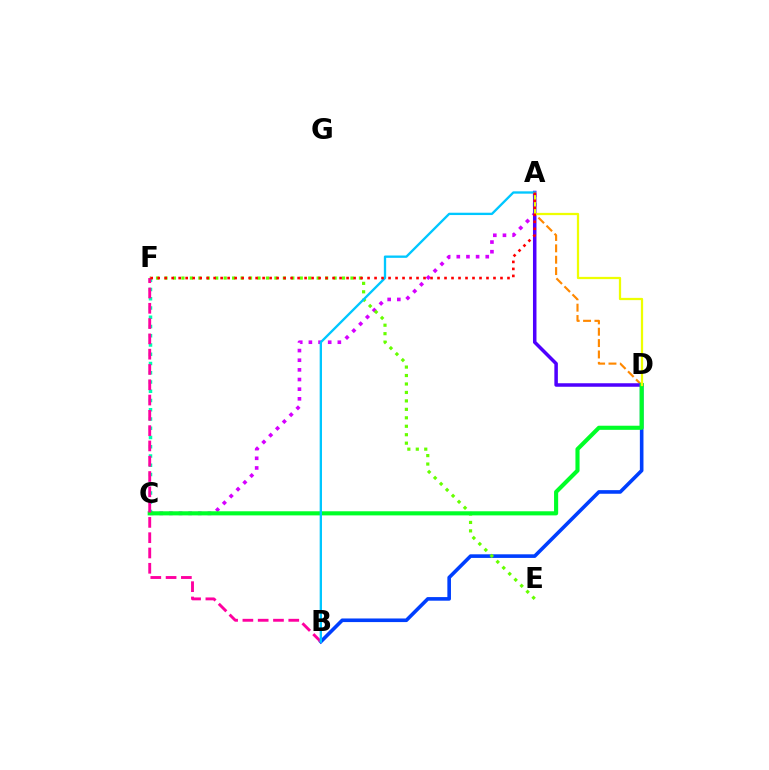{('A', 'D'): [{'color': '#ff8800', 'line_style': 'dashed', 'thickness': 1.54}, {'color': '#4f00ff', 'line_style': 'solid', 'thickness': 2.53}, {'color': '#eeff00', 'line_style': 'solid', 'thickness': 1.62}], ('C', 'F'): [{'color': '#00ffaf', 'line_style': 'dotted', 'thickness': 2.51}], ('A', 'C'): [{'color': '#d600ff', 'line_style': 'dotted', 'thickness': 2.62}], ('B', 'D'): [{'color': '#003fff', 'line_style': 'solid', 'thickness': 2.6}], ('E', 'F'): [{'color': '#66ff00', 'line_style': 'dotted', 'thickness': 2.3}], ('C', 'D'): [{'color': '#00ff27', 'line_style': 'solid', 'thickness': 2.96}], ('B', 'F'): [{'color': '#ff00a0', 'line_style': 'dashed', 'thickness': 2.08}], ('A', 'B'): [{'color': '#00c7ff', 'line_style': 'solid', 'thickness': 1.68}], ('A', 'F'): [{'color': '#ff0000', 'line_style': 'dotted', 'thickness': 1.9}]}